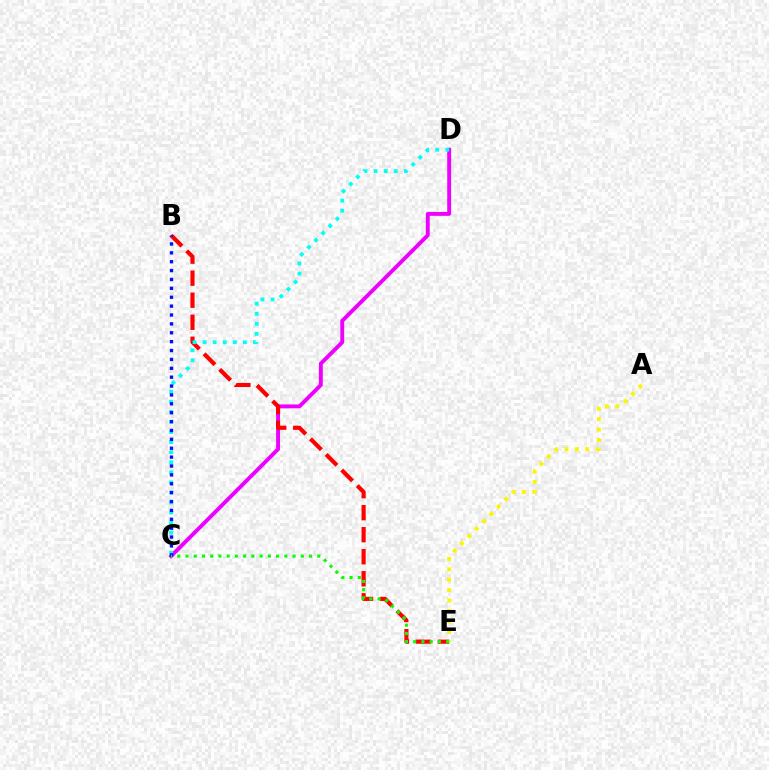{('C', 'D'): [{'color': '#ee00ff', 'line_style': 'solid', 'thickness': 2.81}, {'color': '#00fff6', 'line_style': 'dotted', 'thickness': 2.74}], ('B', 'E'): [{'color': '#ff0000', 'line_style': 'dashed', 'thickness': 2.99}], ('A', 'E'): [{'color': '#fcf500', 'line_style': 'dotted', 'thickness': 2.83}], ('B', 'C'): [{'color': '#0010ff', 'line_style': 'dotted', 'thickness': 2.41}], ('C', 'E'): [{'color': '#08ff00', 'line_style': 'dotted', 'thickness': 2.24}]}